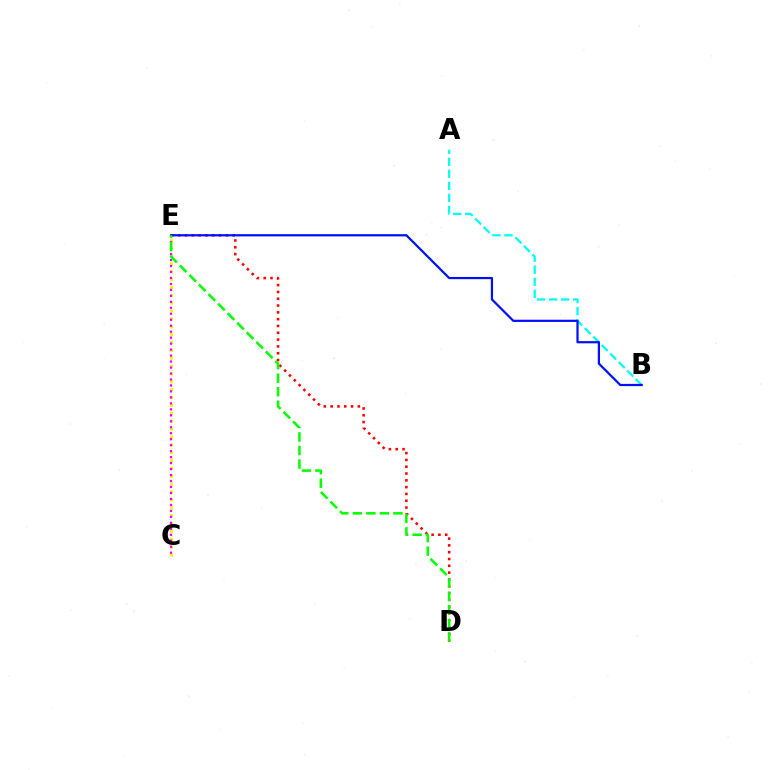{('D', 'E'): [{'color': '#ff0000', 'line_style': 'dotted', 'thickness': 1.85}, {'color': '#08ff00', 'line_style': 'dashed', 'thickness': 1.84}], ('C', 'E'): [{'color': '#fcf500', 'line_style': 'dotted', 'thickness': 2.14}, {'color': '#ee00ff', 'line_style': 'dotted', 'thickness': 1.62}], ('A', 'B'): [{'color': '#00fff6', 'line_style': 'dashed', 'thickness': 1.63}], ('B', 'E'): [{'color': '#0010ff', 'line_style': 'solid', 'thickness': 1.6}]}